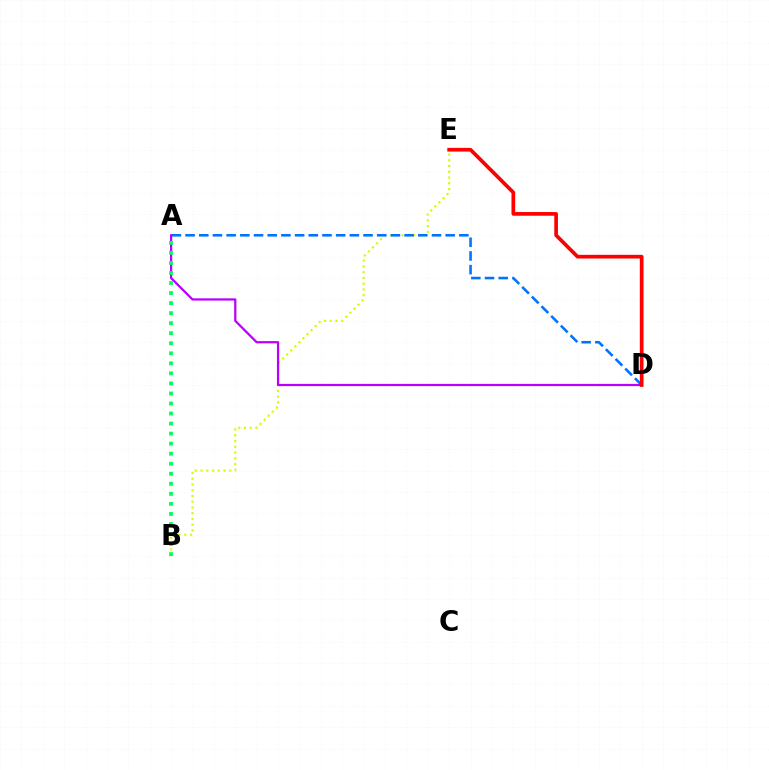{('B', 'E'): [{'color': '#d1ff00', 'line_style': 'dotted', 'thickness': 1.56}], ('A', 'D'): [{'color': '#0074ff', 'line_style': 'dashed', 'thickness': 1.86}, {'color': '#b900ff', 'line_style': 'solid', 'thickness': 1.61}], ('A', 'B'): [{'color': '#00ff5c', 'line_style': 'dotted', 'thickness': 2.73}], ('D', 'E'): [{'color': '#ff0000', 'line_style': 'solid', 'thickness': 2.66}]}